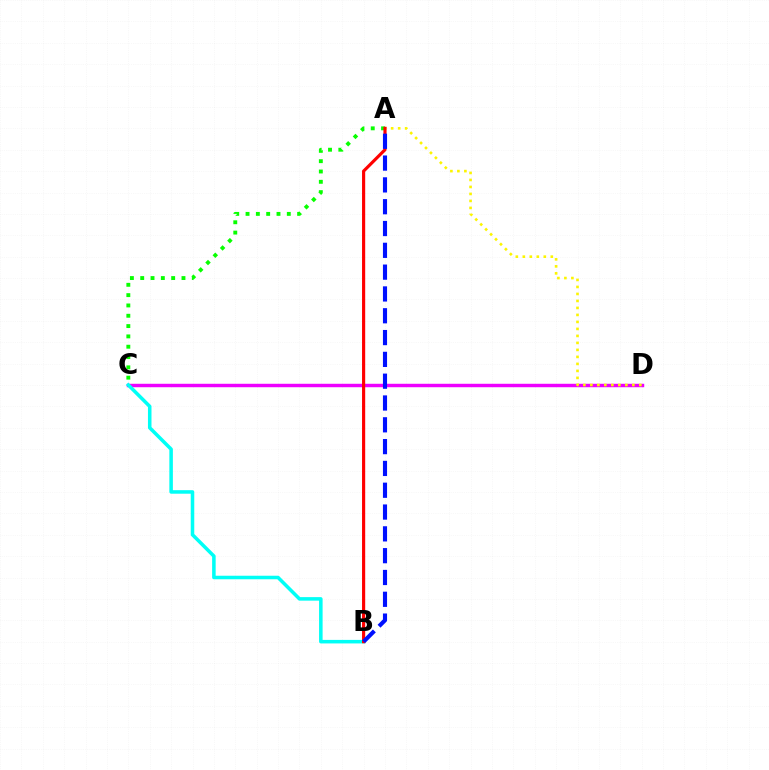{('C', 'D'): [{'color': '#ee00ff', 'line_style': 'solid', 'thickness': 2.48}], ('A', 'C'): [{'color': '#08ff00', 'line_style': 'dotted', 'thickness': 2.8}], ('B', 'C'): [{'color': '#00fff6', 'line_style': 'solid', 'thickness': 2.54}], ('A', 'D'): [{'color': '#fcf500', 'line_style': 'dotted', 'thickness': 1.9}], ('A', 'B'): [{'color': '#ff0000', 'line_style': 'solid', 'thickness': 2.27}, {'color': '#0010ff', 'line_style': 'dashed', 'thickness': 2.96}]}